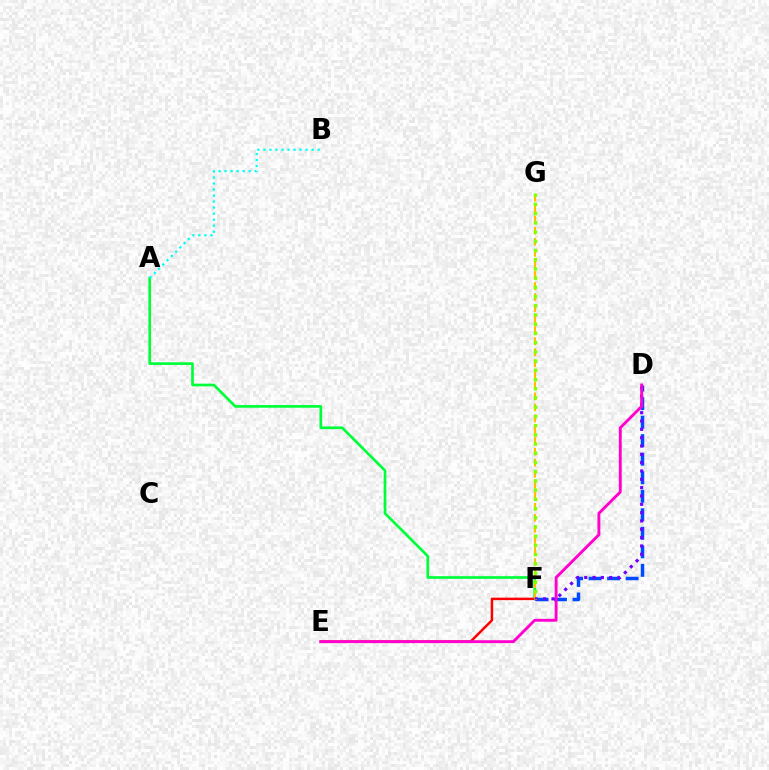{('A', 'F'): [{'color': '#00ff39', 'line_style': 'solid', 'thickness': 1.93}], ('E', 'F'): [{'color': '#ff0000', 'line_style': 'solid', 'thickness': 1.78}], ('F', 'G'): [{'color': '#ffbd00', 'line_style': 'dashed', 'thickness': 1.5}, {'color': '#84ff00', 'line_style': 'dotted', 'thickness': 2.5}], ('D', 'F'): [{'color': '#004bff', 'line_style': 'dashed', 'thickness': 2.52}, {'color': '#7200ff', 'line_style': 'dotted', 'thickness': 2.26}], ('A', 'B'): [{'color': '#00fff6', 'line_style': 'dotted', 'thickness': 1.64}], ('D', 'E'): [{'color': '#ff00cf', 'line_style': 'solid', 'thickness': 2.08}]}